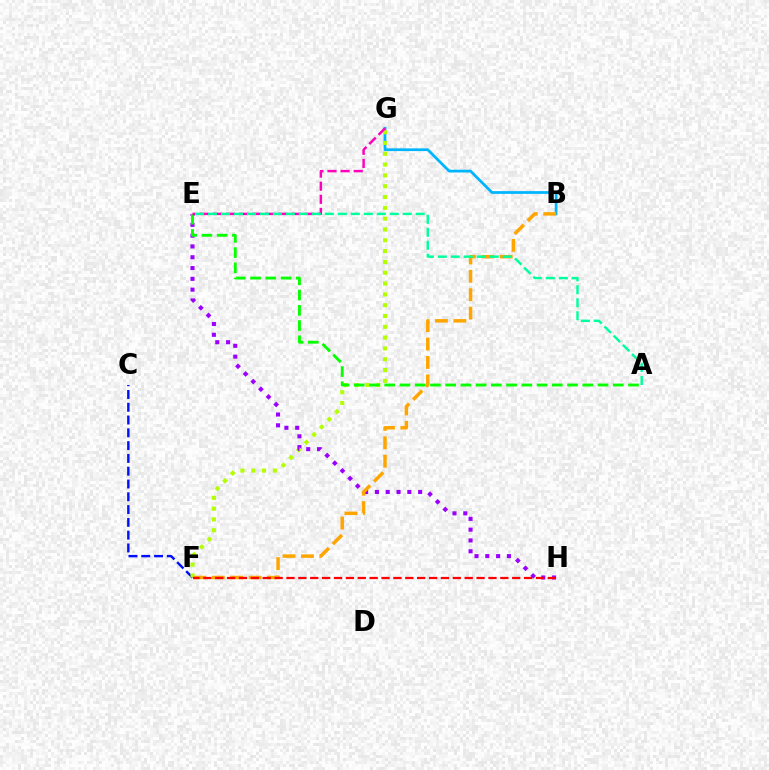{('C', 'F'): [{'color': '#0010ff', 'line_style': 'dashed', 'thickness': 1.74}], ('B', 'G'): [{'color': '#00b5ff', 'line_style': 'solid', 'thickness': 1.98}], ('F', 'G'): [{'color': '#b3ff00', 'line_style': 'dotted', 'thickness': 2.94}], ('E', 'H'): [{'color': '#9b00ff', 'line_style': 'dotted', 'thickness': 2.93}], ('B', 'F'): [{'color': '#ffa500', 'line_style': 'dashed', 'thickness': 2.5}], ('A', 'E'): [{'color': '#08ff00', 'line_style': 'dashed', 'thickness': 2.07}, {'color': '#00ff9d', 'line_style': 'dashed', 'thickness': 1.76}], ('E', 'G'): [{'color': '#ff00bd', 'line_style': 'dashed', 'thickness': 1.78}], ('F', 'H'): [{'color': '#ff0000', 'line_style': 'dashed', 'thickness': 1.61}]}